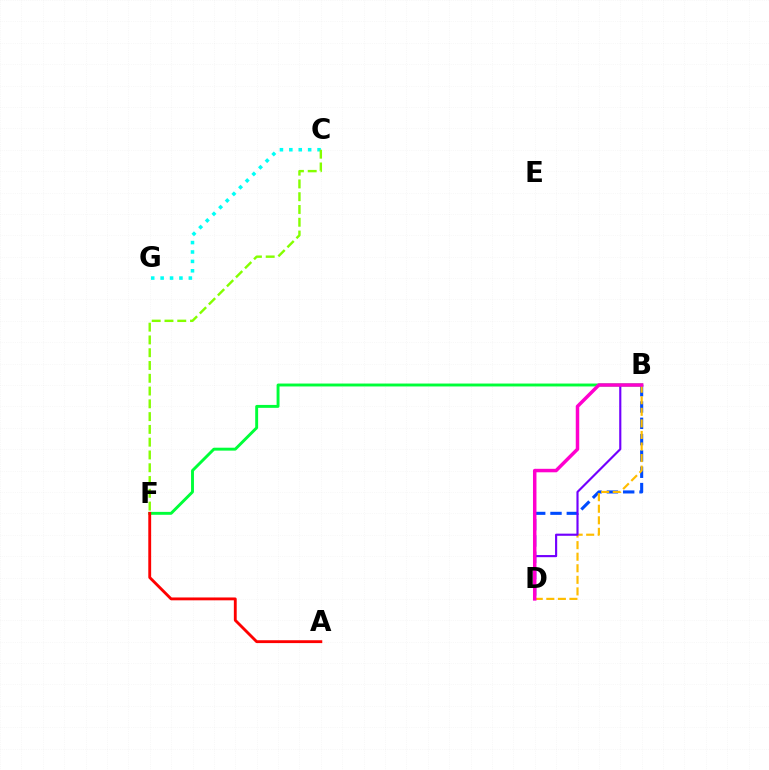{('B', 'F'): [{'color': '#00ff39', 'line_style': 'solid', 'thickness': 2.1}], ('C', 'G'): [{'color': '#00fff6', 'line_style': 'dotted', 'thickness': 2.56}], ('C', 'F'): [{'color': '#84ff00', 'line_style': 'dashed', 'thickness': 1.74}], ('B', 'D'): [{'color': '#004bff', 'line_style': 'dashed', 'thickness': 2.22}, {'color': '#ffbd00', 'line_style': 'dashed', 'thickness': 1.57}, {'color': '#7200ff', 'line_style': 'solid', 'thickness': 1.54}, {'color': '#ff00cf', 'line_style': 'solid', 'thickness': 2.51}], ('A', 'F'): [{'color': '#ff0000', 'line_style': 'solid', 'thickness': 2.05}]}